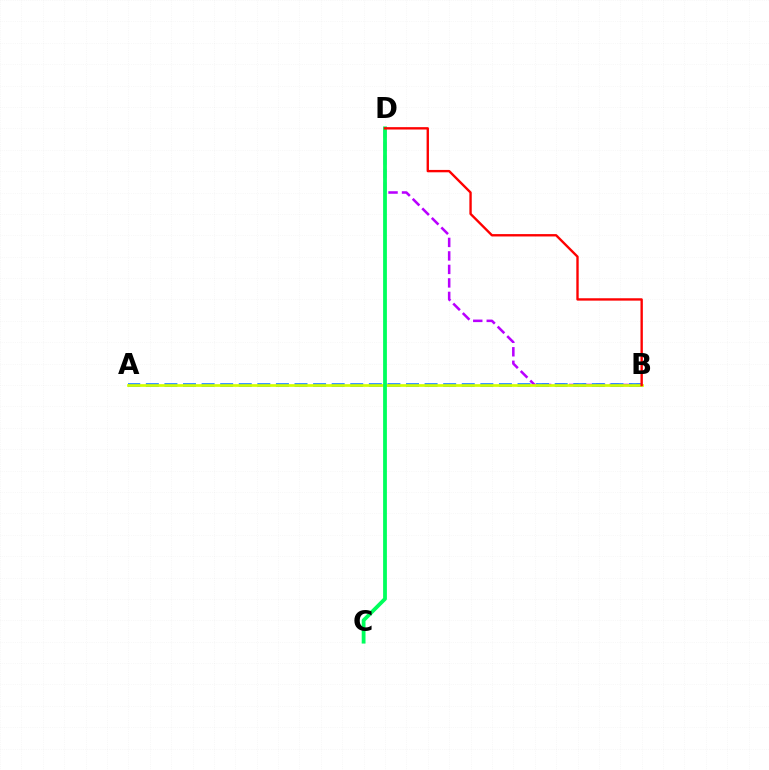{('B', 'D'): [{'color': '#b900ff', 'line_style': 'dashed', 'thickness': 1.83}, {'color': '#ff0000', 'line_style': 'solid', 'thickness': 1.71}], ('A', 'B'): [{'color': '#0074ff', 'line_style': 'dashed', 'thickness': 2.52}, {'color': '#d1ff00', 'line_style': 'solid', 'thickness': 1.95}], ('C', 'D'): [{'color': '#00ff5c', 'line_style': 'solid', 'thickness': 2.73}]}